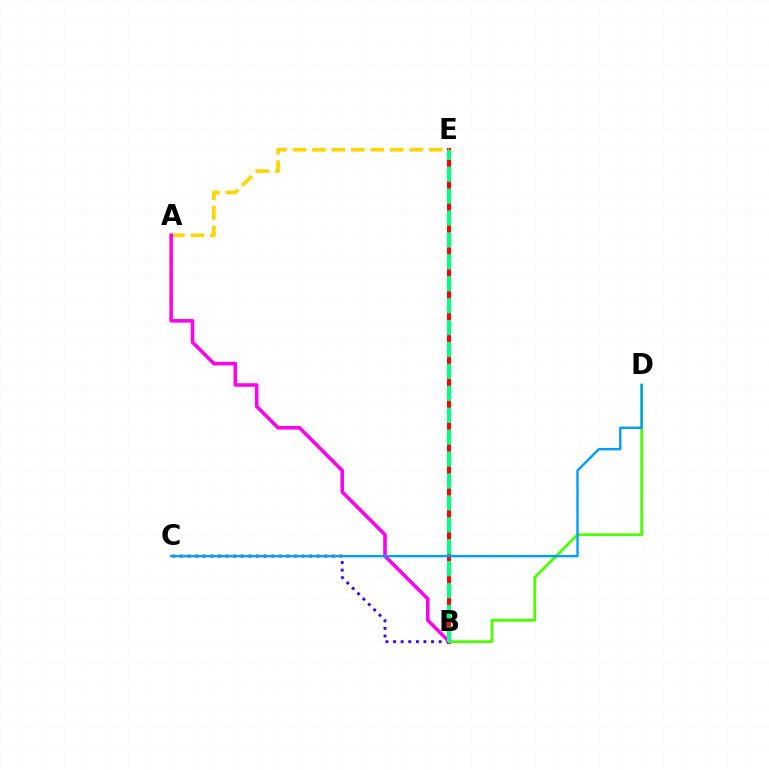{('B', 'E'): [{'color': '#ff0000', 'line_style': 'solid', 'thickness': 2.94}, {'color': '#00ff86', 'line_style': 'dashed', 'thickness': 2.98}], ('B', 'C'): [{'color': '#3700ff', 'line_style': 'dotted', 'thickness': 2.06}], ('A', 'E'): [{'color': '#ffd500', 'line_style': 'dashed', 'thickness': 2.64}], ('A', 'B'): [{'color': '#ff00ed', 'line_style': 'solid', 'thickness': 2.57}], ('B', 'D'): [{'color': '#4fff00', 'line_style': 'solid', 'thickness': 2.02}], ('C', 'D'): [{'color': '#009eff', 'line_style': 'solid', 'thickness': 1.72}]}